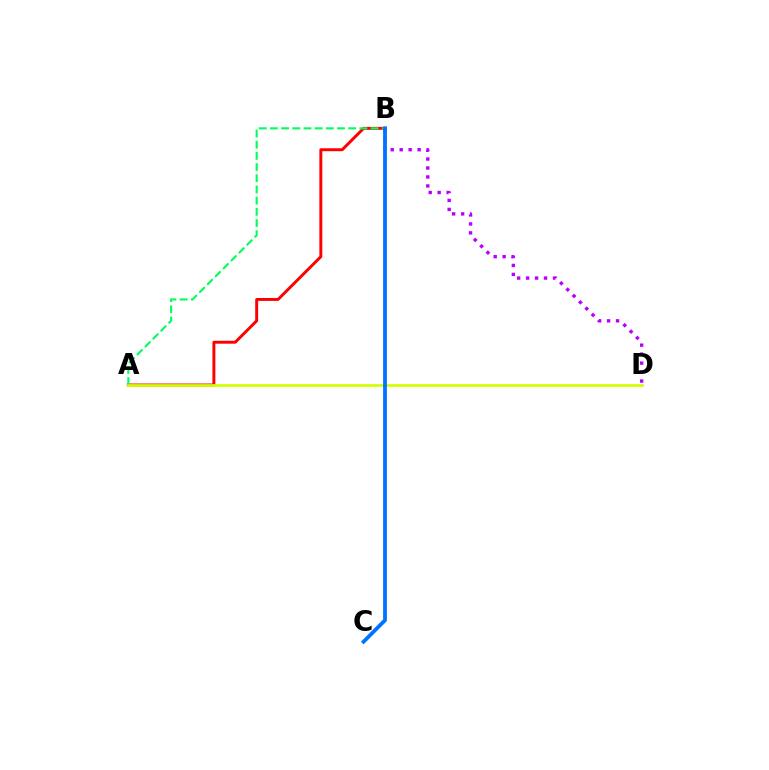{('B', 'D'): [{'color': '#b900ff', 'line_style': 'dotted', 'thickness': 2.44}], ('A', 'B'): [{'color': '#ff0000', 'line_style': 'solid', 'thickness': 2.11}, {'color': '#00ff5c', 'line_style': 'dashed', 'thickness': 1.52}], ('A', 'D'): [{'color': '#d1ff00', 'line_style': 'solid', 'thickness': 1.97}], ('B', 'C'): [{'color': '#0074ff', 'line_style': 'solid', 'thickness': 2.74}]}